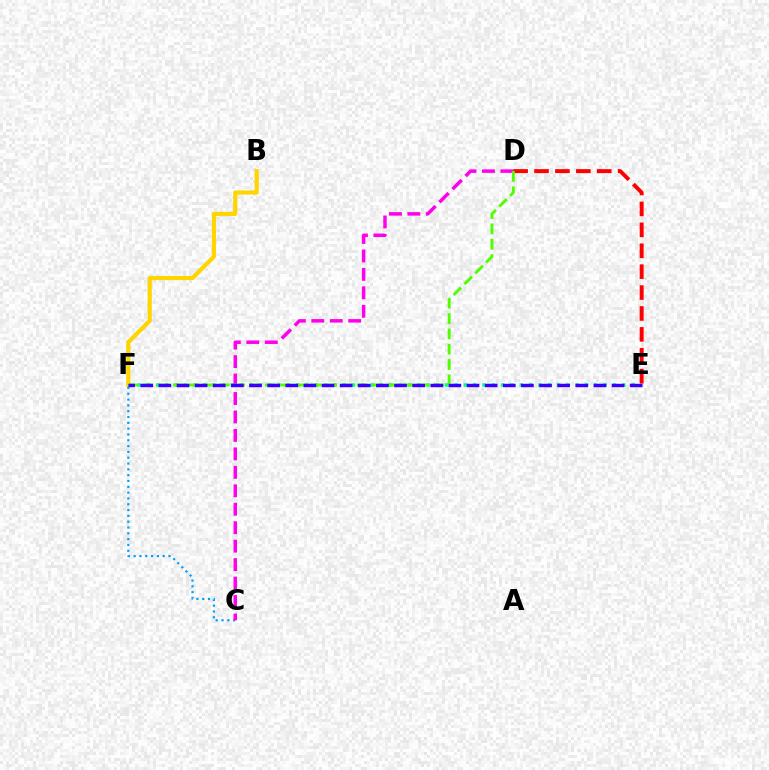{('E', 'F'): [{'color': '#00ff86', 'line_style': 'dotted', 'thickness': 2.53}, {'color': '#3700ff', 'line_style': 'dashed', 'thickness': 2.46}], ('B', 'F'): [{'color': '#ffd500', 'line_style': 'solid', 'thickness': 2.99}], ('C', 'F'): [{'color': '#009eff', 'line_style': 'dotted', 'thickness': 1.58}], ('C', 'D'): [{'color': '#ff00ed', 'line_style': 'dashed', 'thickness': 2.51}], ('D', 'E'): [{'color': '#ff0000', 'line_style': 'dashed', 'thickness': 2.84}], ('D', 'F'): [{'color': '#4fff00', 'line_style': 'dashed', 'thickness': 2.08}]}